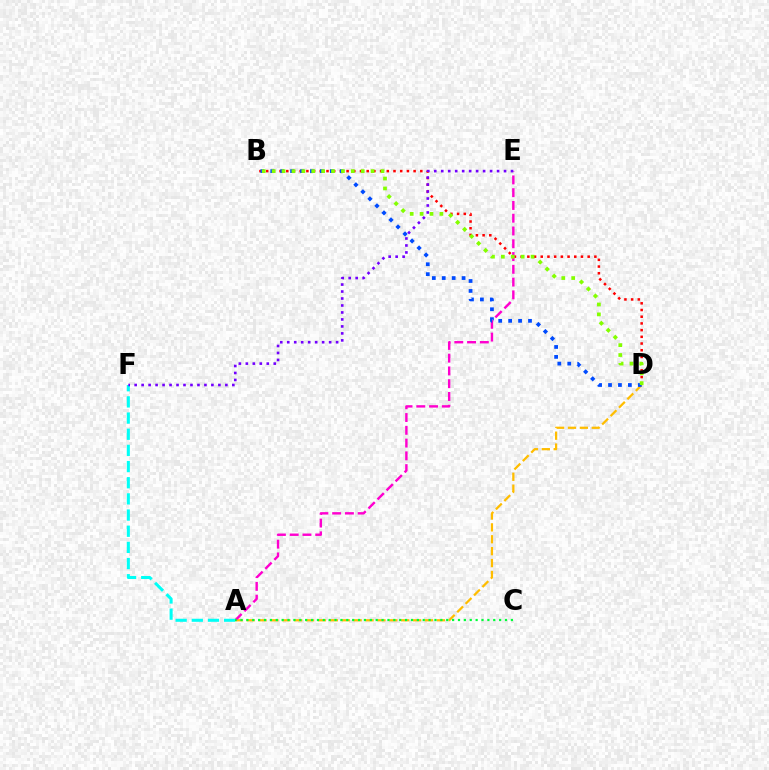{('B', 'D'): [{'color': '#ff0000', 'line_style': 'dotted', 'thickness': 1.82}, {'color': '#004bff', 'line_style': 'dotted', 'thickness': 2.7}, {'color': '#84ff00', 'line_style': 'dotted', 'thickness': 2.69}], ('A', 'D'): [{'color': '#ffbd00', 'line_style': 'dashed', 'thickness': 1.62}], ('A', 'E'): [{'color': '#ff00cf', 'line_style': 'dashed', 'thickness': 1.73}], ('A', 'F'): [{'color': '#00fff6', 'line_style': 'dashed', 'thickness': 2.2}], ('A', 'C'): [{'color': '#00ff39', 'line_style': 'dotted', 'thickness': 1.6}], ('E', 'F'): [{'color': '#7200ff', 'line_style': 'dotted', 'thickness': 1.9}]}